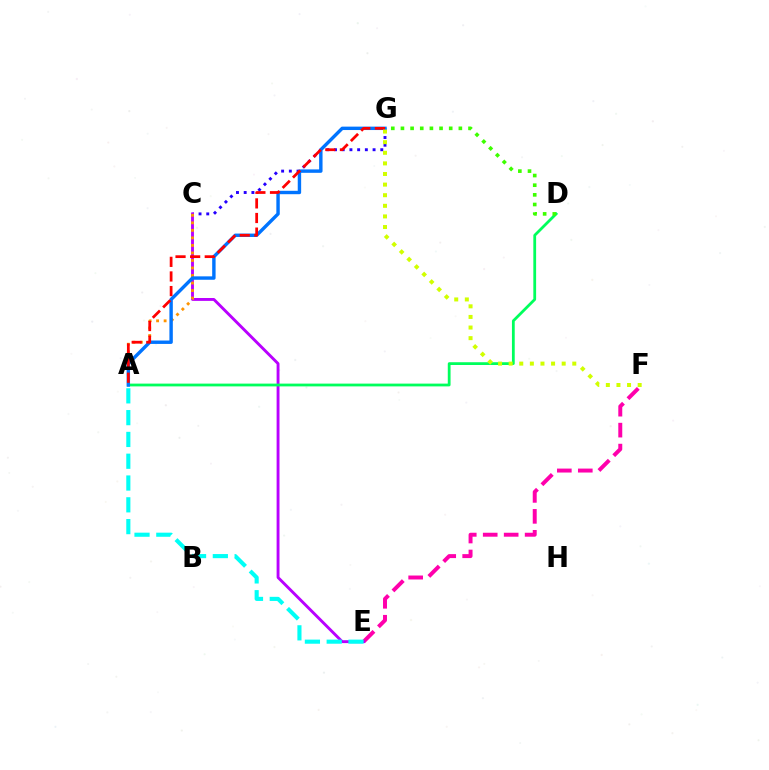{('C', 'G'): [{'color': '#2500ff', 'line_style': 'dotted', 'thickness': 2.1}], ('E', 'F'): [{'color': '#ff00ac', 'line_style': 'dashed', 'thickness': 2.85}], ('C', 'E'): [{'color': '#b900ff', 'line_style': 'solid', 'thickness': 2.08}], ('A', 'D'): [{'color': '#00ff5c', 'line_style': 'solid', 'thickness': 2.0}], ('A', 'C'): [{'color': '#ff9400', 'line_style': 'dotted', 'thickness': 2.04}], ('A', 'G'): [{'color': '#0074ff', 'line_style': 'solid', 'thickness': 2.45}, {'color': '#ff0000', 'line_style': 'dashed', 'thickness': 1.98}], ('F', 'G'): [{'color': '#d1ff00', 'line_style': 'dotted', 'thickness': 2.88}], ('D', 'G'): [{'color': '#3dff00', 'line_style': 'dotted', 'thickness': 2.62}], ('A', 'E'): [{'color': '#00fff6', 'line_style': 'dashed', 'thickness': 2.96}]}